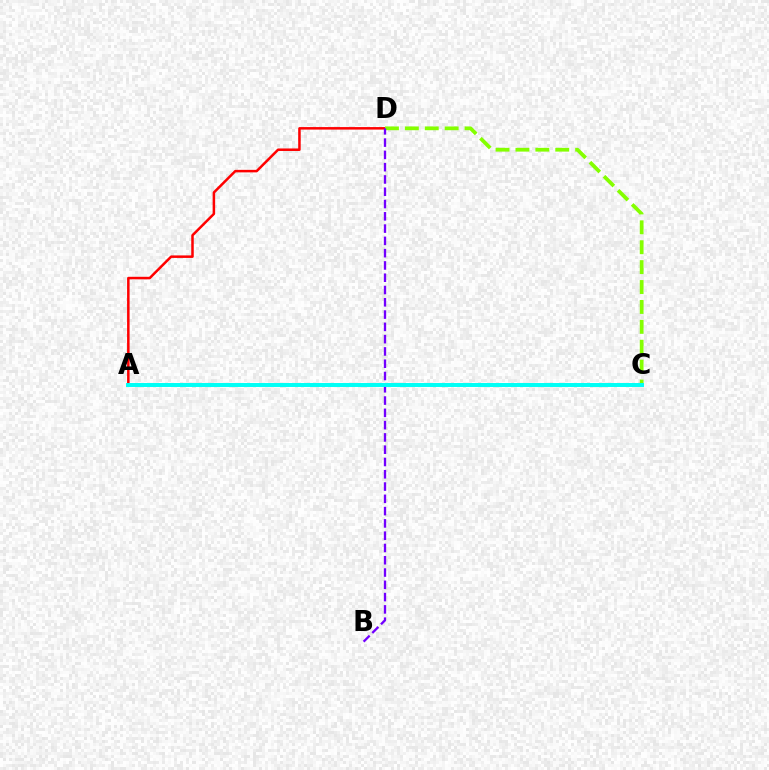{('A', 'D'): [{'color': '#ff0000', 'line_style': 'solid', 'thickness': 1.81}], ('C', 'D'): [{'color': '#84ff00', 'line_style': 'dashed', 'thickness': 2.7}], ('B', 'D'): [{'color': '#7200ff', 'line_style': 'dashed', 'thickness': 1.67}], ('A', 'C'): [{'color': '#00fff6', 'line_style': 'solid', 'thickness': 2.85}]}